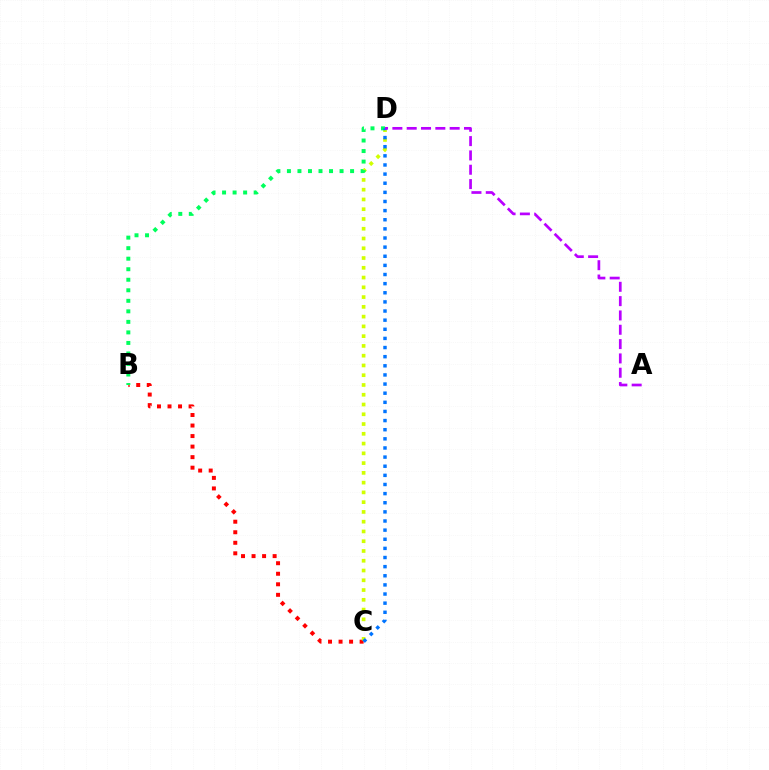{('B', 'C'): [{'color': '#ff0000', 'line_style': 'dotted', 'thickness': 2.86}], ('C', 'D'): [{'color': '#d1ff00', 'line_style': 'dotted', 'thickness': 2.65}, {'color': '#0074ff', 'line_style': 'dotted', 'thickness': 2.48}], ('B', 'D'): [{'color': '#00ff5c', 'line_style': 'dotted', 'thickness': 2.86}], ('A', 'D'): [{'color': '#b900ff', 'line_style': 'dashed', 'thickness': 1.95}]}